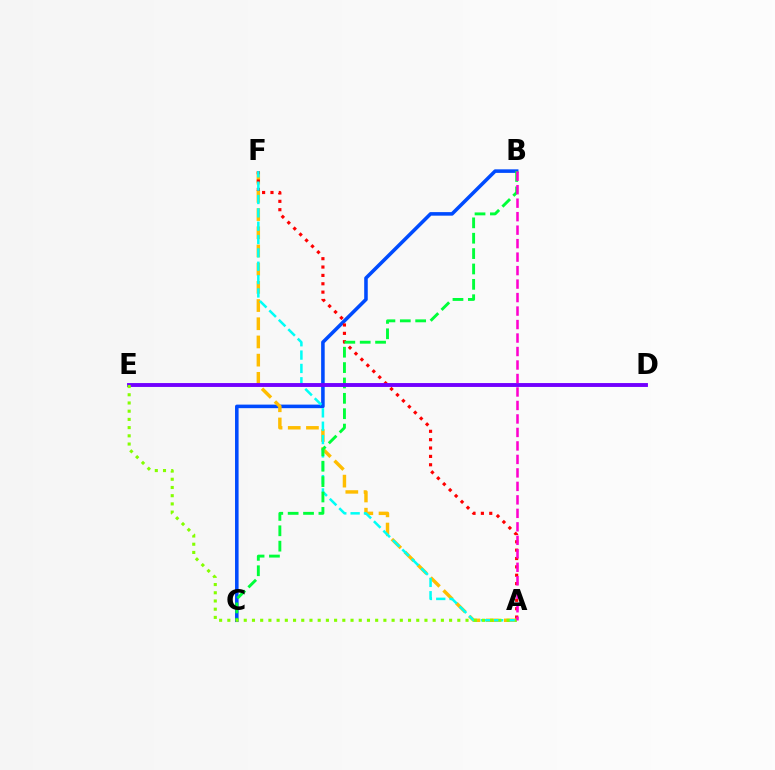{('B', 'C'): [{'color': '#004bff', 'line_style': 'solid', 'thickness': 2.56}, {'color': '#00ff39', 'line_style': 'dashed', 'thickness': 2.09}], ('A', 'F'): [{'color': '#ffbd00', 'line_style': 'dashed', 'thickness': 2.47}, {'color': '#ff0000', 'line_style': 'dotted', 'thickness': 2.27}, {'color': '#00fff6', 'line_style': 'dashed', 'thickness': 1.81}], ('D', 'E'): [{'color': '#7200ff', 'line_style': 'solid', 'thickness': 2.79}], ('A', 'E'): [{'color': '#84ff00', 'line_style': 'dotted', 'thickness': 2.23}], ('A', 'B'): [{'color': '#ff00cf', 'line_style': 'dashed', 'thickness': 1.83}]}